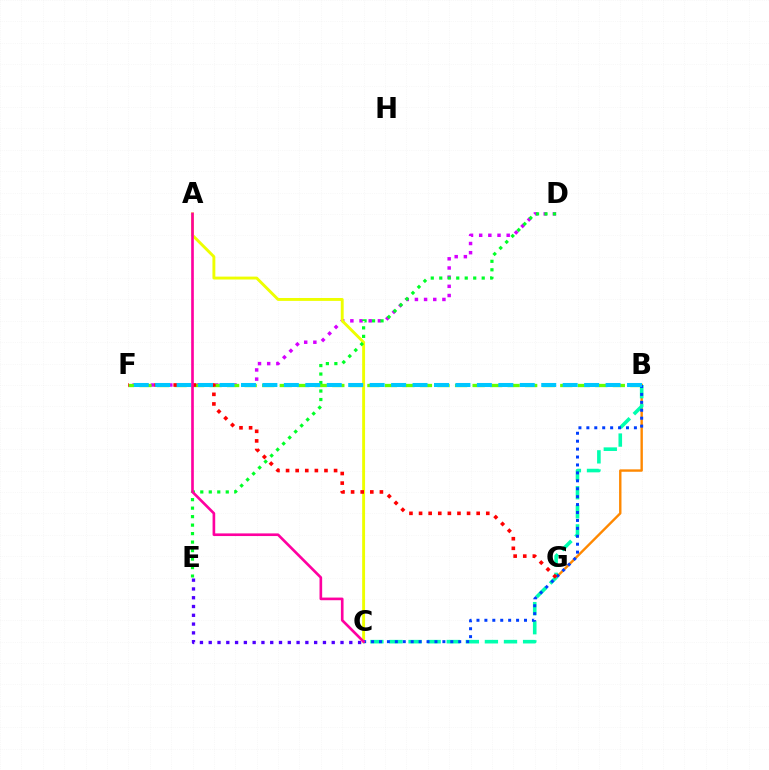{('B', 'G'): [{'color': '#ff8800', 'line_style': 'solid', 'thickness': 1.73}], ('D', 'F'): [{'color': '#d600ff', 'line_style': 'dotted', 'thickness': 2.49}], ('B', 'C'): [{'color': '#00ffaf', 'line_style': 'dashed', 'thickness': 2.59}, {'color': '#003fff', 'line_style': 'dotted', 'thickness': 2.15}], ('B', 'F'): [{'color': '#66ff00', 'line_style': 'dashed', 'thickness': 2.38}, {'color': '#00c7ff', 'line_style': 'dashed', 'thickness': 2.91}], ('A', 'C'): [{'color': '#eeff00', 'line_style': 'solid', 'thickness': 2.09}, {'color': '#ff00a0', 'line_style': 'solid', 'thickness': 1.91}], ('C', 'E'): [{'color': '#4f00ff', 'line_style': 'dotted', 'thickness': 2.39}], ('F', 'G'): [{'color': '#ff0000', 'line_style': 'dotted', 'thickness': 2.61}], ('D', 'E'): [{'color': '#00ff27', 'line_style': 'dotted', 'thickness': 2.31}]}